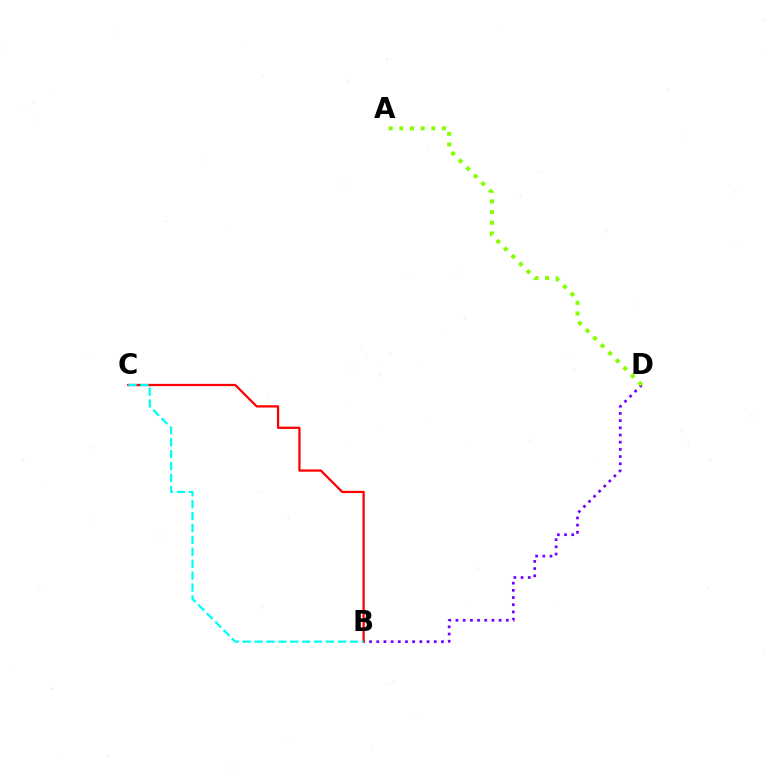{('B', 'D'): [{'color': '#7200ff', 'line_style': 'dotted', 'thickness': 1.95}], ('B', 'C'): [{'color': '#ff0000', 'line_style': 'solid', 'thickness': 1.63}, {'color': '#00fff6', 'line_style': 'dashed', 'thickness': 1.62}], ('A', 'D'): [{'color': '#84ff00', 'line_style': 'dotted', 'thickness': 2.9}]}